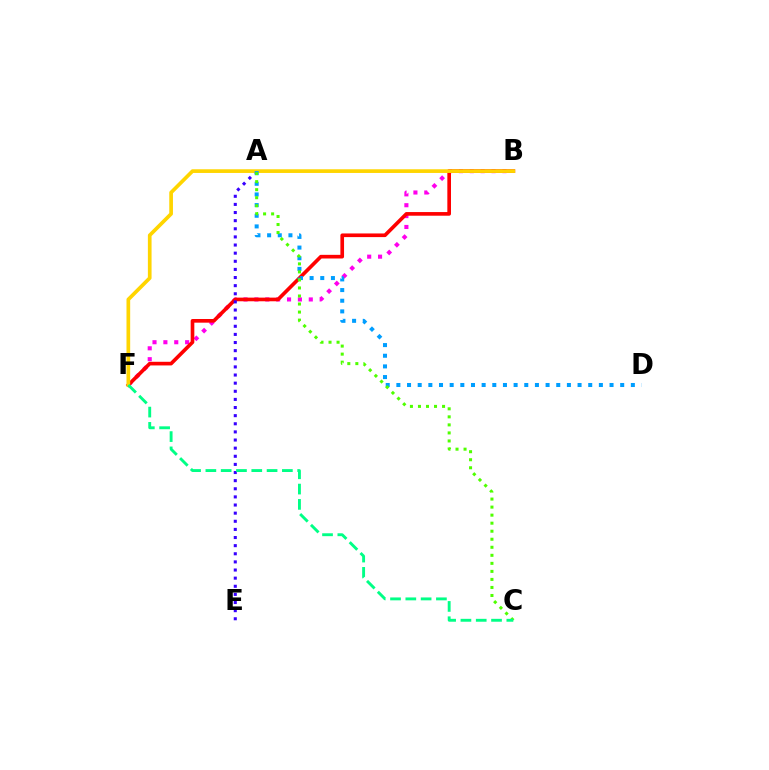{('B', 'F'): [{'color': '#ff00ed', 'line_style': 'dotted', 'thickness': 2.95}, {'color': '#ff0000', 'line_style': 'solid', 'thickness': 2.63}, {'color': '#ffd500', 'line_style': 'solid', 'thickness': 2.65}], ('A', 'E'): [{'color': '#3700ff', 'line_style': 'dotted', 'thickness': 2.21}], ('A', 'D'): [{'color': '#009eff', 'line_style': 'dotted', 'thickness': 2.9}], ('A', 'C'): [{'color': '#4fff00', 'line_style': 'dotted', 'thickness': 2.18}], ('C', 'F'): [{'color': '#00ff86', 'line_style': 'dashed', 'thickness': 2.08}]}